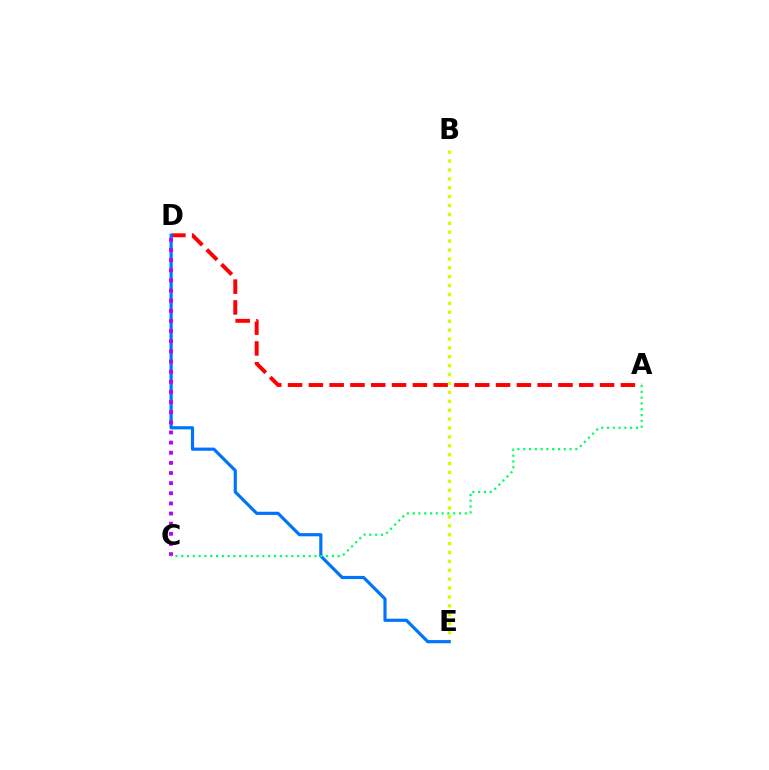{('A', 'D'): [{'color': '#ff0000', 'line_style': 'dashed', 'thickness': 2.83}], ('B', 'E'): [{'color': '#d1ff00', 'line_style': 'dotted', 'thickness': 2.42}], ('D', 'E'): [{'color': '#0074ff', 'line_style': 'solid', 'thickness': 2.29}], ('C', 'D'): [{'color': '#b900ff', 'line_style': 'dotted', 'thickness': 2.75}], ('A', 'C'): [{'color': '#00ff5c', 'line_style': 'dotted', 'thickness': 1.57}]}